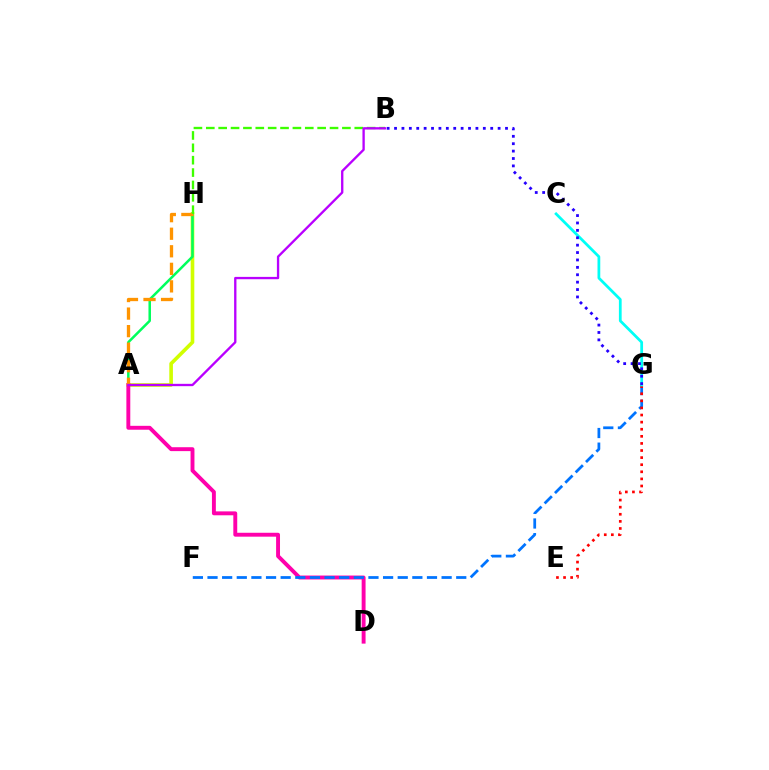{('A', 'H'): [{'color': '#d1ff00', 'line_style': 'solid', 'thickness': 2.61}, {'color': '#00ff5c', 'line_style': 'solid', 'thickness': 1.81}, {'color': '#ff9400', 'line_style': 'dashed', 'thickness': 2.38}], ('A', 'D'): [{'color': '#ff00ac', 'line_style': 'solid', 'thickness': 2.81}], ('F', 'G'): [{'color': '#0074ff', 'line_style': 'dashed', 'thickness': 1.99}], ('E', 'G'): [{'color': '#ff0000', 'line_style': 'dotted', 'thickness': 1.93}], ('C', 'G'): [{'color': '#00fff6', 'line_style': 'solid', 'thickness': 1.99}], ('B', 'G'): [{'color': '#2500ff', 'line_style': 'dotted', 'thickness': 2.01}], ('B', 'H'): [{'color': '#3dff00', 'line_style': 'dashed', 'thickness': 1.68}], ('A', 'B'): [{'color': '#b900ff', 'line_style': 'solid', 'thickness': 1.68}]}